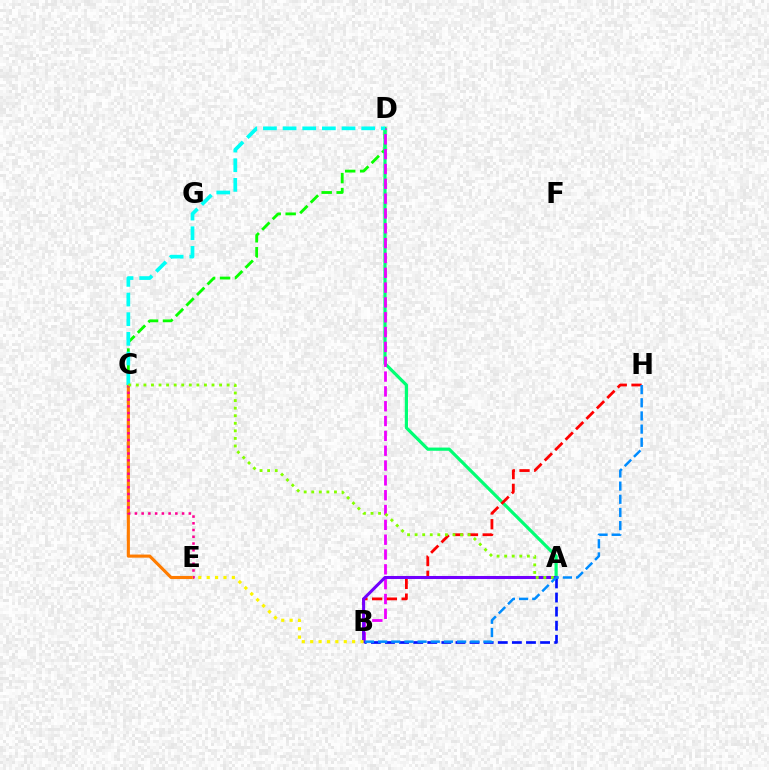{('C', 'D'): [{'color': '#08ff00', 'line_style': 'dashed', 'thickness': 2.03}, {'color': '#00fff6', 'line_style': 'dashed', 'thickness': 2.67}], ('A', 'D'): [{'color': '#00ff74', 'line_style': 'solid', 'thickness': 2.3}], ('B', 'D'): [{'color': '#ee00ff', 'line_style': 'dashed', 'thickness': 2.01}], ('C', 'E'): [{'color': '#ff7c00', 'line_style': 'solid', 'thickness': 2.25}, {'color': '#ff0094', 'line_style': 'dotted', 'thickness': 1.83}], ('B', 'H'): [{'color': '#ff0000', 'line_style': 'dashed', 'thickness': 2.0}, {'color': '#008cff', 'line_style': 'dashed', 'thickness': 1.79}], ('A', 'B'): [{'color': '#7200ff', 'line_style': 'solid', 'thickness': 2.19}, {'color': '#0010ff', 'line_style': 'dashed', 'thickness': 1.92}], ('B', 'E'): [{'color': '#fcf500', 'line_style': 'dotted', 'thickness': 2.28}], ('A', 'C'): [{'color': '#84ff00', 'line_style': 'dotted', 'thickness': 2.06}]}